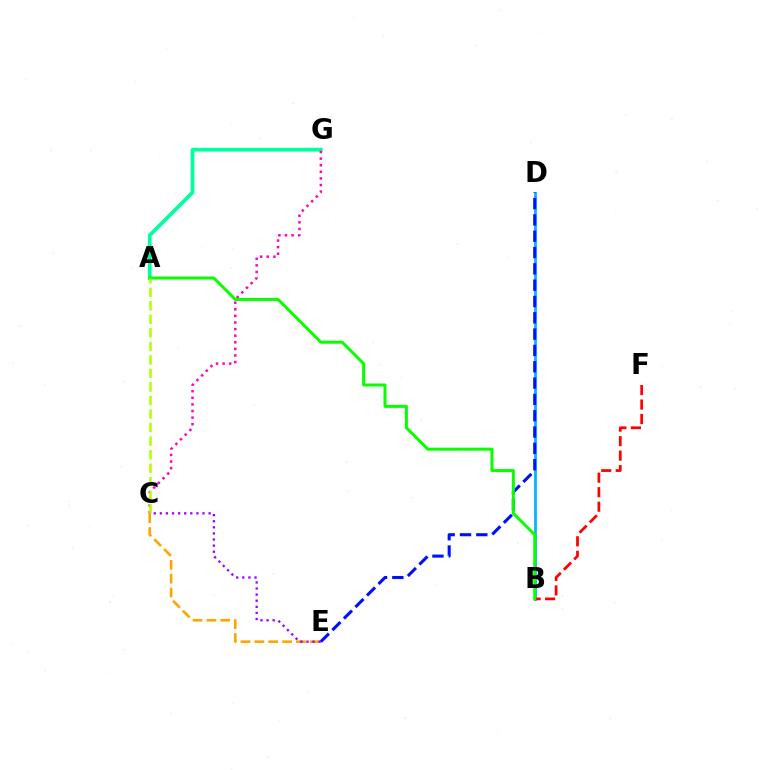{('B', 'D'): [{'color': '#00b5ff', 'line_style': 'solid', 'thickness': 1.97}], ('D', 'E'): [{'color': '#0010ff', 'line_style': 'dashed', 'thickness': 2.22}], ('A', 'G'): [{'color': '#00ff9d', 'line_style': 'solid', 'thickness': 2.68}], ('B', 'F'): [{'color': '#ff0000', 'line_style': 'dashed', 'thickness': 1.97}], ('C', 'E'): [{'color': '#ffa500', 'line_style': 'dashed', 'thickness': 1.88}, {'color': '#9b00ff', 'line_style': 'dotted', 'thickness': 1.66}], ('C', 'G'): [{'color': '#ff00bd', 'line_style': 'dotted', 'thickness': 1.79}], ('A', 'B'): [{'color': '#08ff00', 'line_style': 'solid', 'thickness': 2.16}], ('A', 'C'): [{'color': '#b3ff00', 'line_style': 'dashed', 'thickness': 1.84}]}